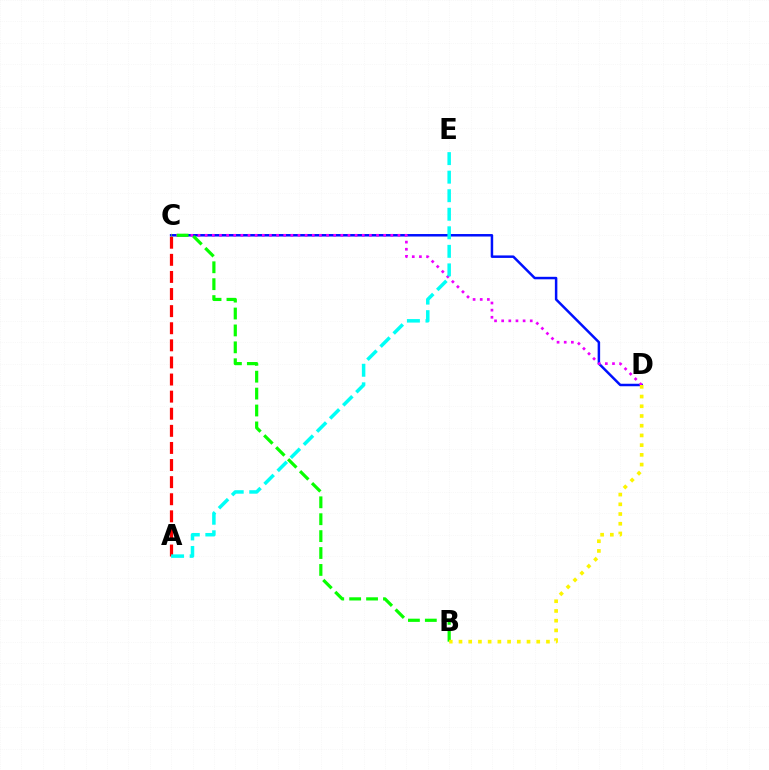{('C', 'D'): [{'color': '#0010ff', 'line_style': 'solid', 'thickness': 1.8}, {'color': '#ee00ff', 'line_style': 'dotted', 'thickness': 1.94}], ('A', 'C'): [{'color': '#ff0000', 'line_style': 'dashed', 'thickness': 2.32}], ('B', 'C'): [{'color': '#08ff00', 'line_style': 'dashed', 'thickness': 2.3}], ('A', 'E'): [{'color': '#00fff6', 'line_style': 'dashed', 'thickness': 2.52}], ('B', 'D'): [{'color': '#fcf500', 'line_style': 'dotted', 'thickness': 2.64}]}